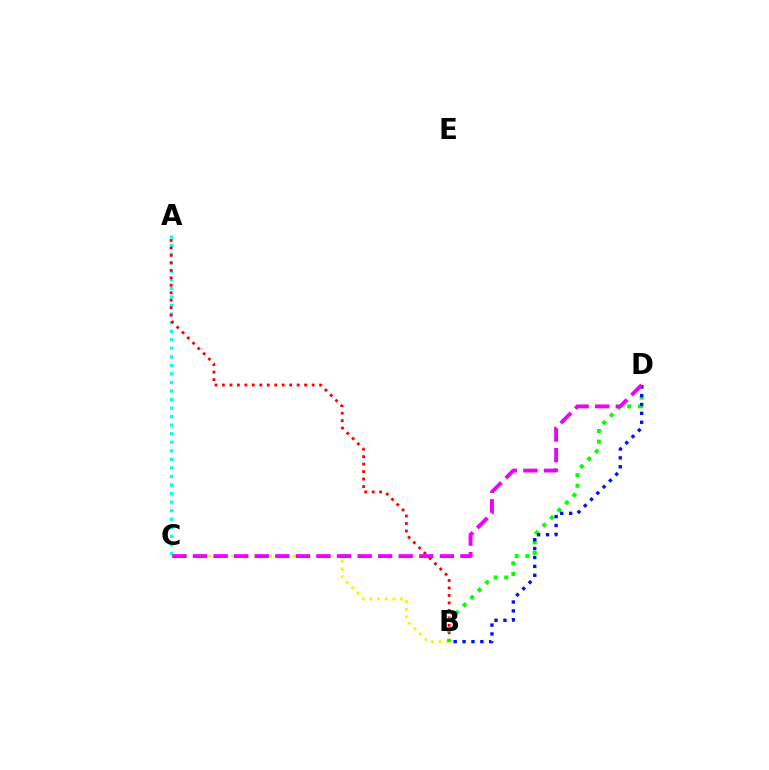{('B', 'C'): [{'color': '#fcf500', 'line_style': 'dotted', 'thickness': 2.08}], ('A', 'C'): [{'color': '#00fff6', 'line_style': 'dotted', 'thickness': 2.32}], ('A', 'B'): [{'color': '#ff0000', 'line_style': 'dotted', 'thickness': 2.03}], ('B', 'D'): [{'color': '#08ff00', 'line_style': 'dotted', 'thickness': 2.88}, {'color': '#0010ff', 'line_style': 'dotted', 'thickness': 2.42}], ('C', 'D'): [{'color': '#ee00ff', 'line_style': 'dashed', 'thickness': 2.79}]}